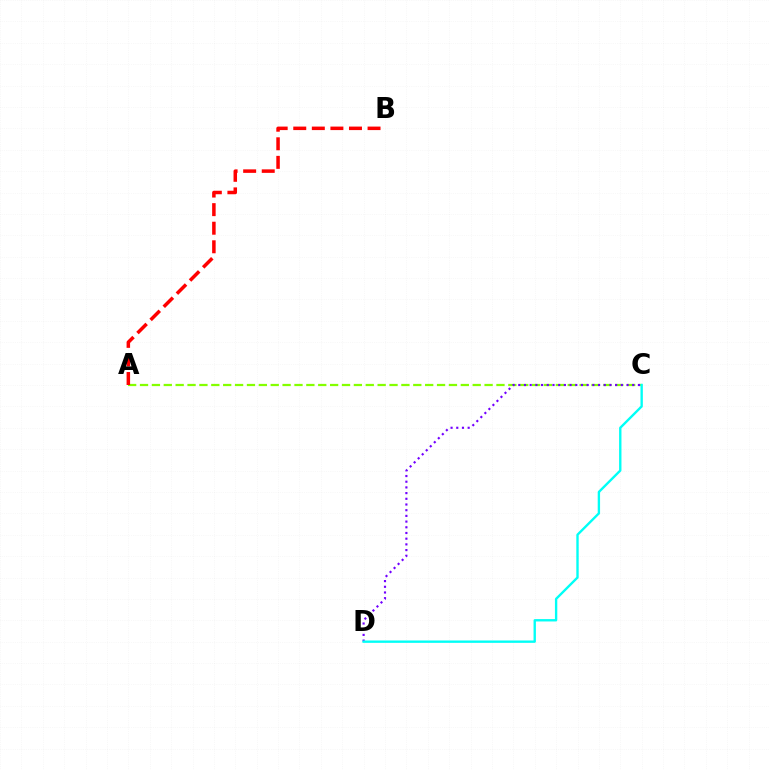{('A', 'C'): [{'color': '#84ff00', 'line_style': 'dashed', 'thickness': 1.61}], ('A', 'B'): [{'color': '#ff0000', 'line_style': 'dashed', 'thickness': 2.52}], ('C', 'D'): [{'color': '#7200ff', 'line_style': 'dotted', 'thickness': 1.55}, {'color': '#00fff6', 'line_style': 'solid', 'thickness': 1.7}]}